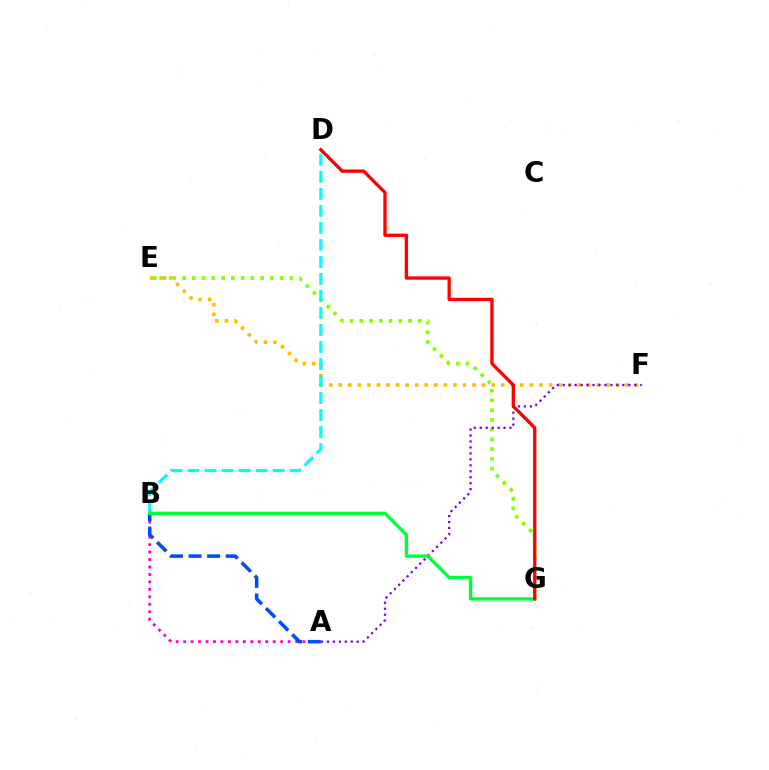{('E', 'G'): [{'color': '#84ff00', 'line_style': 'dotted', 'thickness': 2.65}], ('A', 'B'): [{'color': '#ff00cf', 'line_style': 'dotted', 'thickness': 2.03}, {'color': '#004bff', 'line_style': 'dashed', 'thickness': 2.53}], ('E', 'F'): [{'color': '#ffbd00', 'line_style': 'dotted', 'thickness': 2.6}], ('A', 'F'): [{'color': '#7200ff', 'line_style': 'dotted', 'thickness': 1.62}], ('B', 'D'): [{'color': '#00fff6', 'line_style': 'dashed', 'thickness': 2.31}], ('B', 'G'): [{'color': '#00ff39', 'line_style': 'solid', 'thickness': 2.4}], ('D', 'G'): [{'color': '#ff0000', 'line_style': 'solid', 'thickness': 2.39}]}